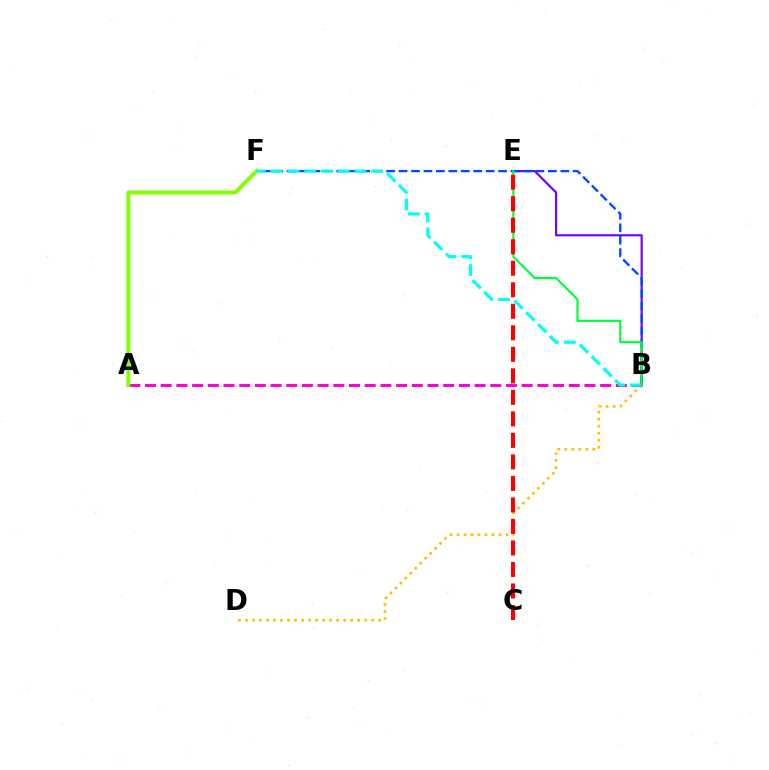{('B', 'D'): [{'color': '#ffbd00', 'line_style': 'dotted', 'thickness': 1.91}], ('B', 'E'): [{'color': '#7200ff', 'line_style': 'solid', 'thickness': 1.55}, {'color': '#00ff39', 'line_style': 'solid', 'thickness': 1.54}], ('A', 'B'): [{'color': '#ff00cf', 'line_style': 'dashed', 'thickness': 2.13}], ('B', 'F'): [{'color': '#004bff', 'line_style': 'dashed', 'thickness': 1.69}, {'color': '#00fff6', 'line_style': 'dashed', 'thickness': 2.27}], ('A', 'F'): [{'color': '#84ff00', 'line_style': 'solid', 'thickness': 2.88}], ('C', 'E'): [{'color': '#ff0000', 'line_style': 'dashed', 'thickness': 2.92}]}